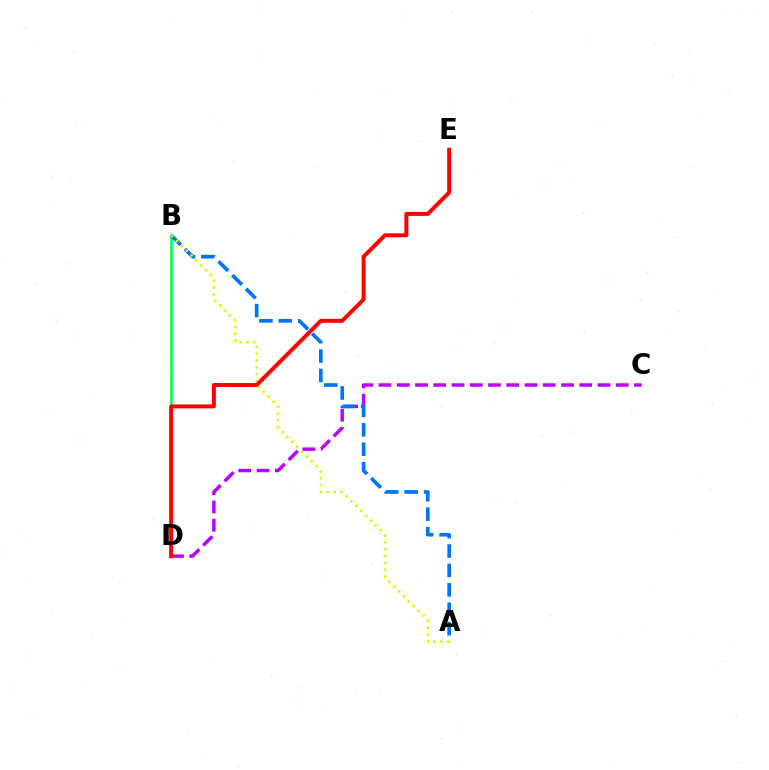{('C', 'D'): [{'color': '#b900ff', 'line_style': 'dashed', 'thickness': 2.48}], ('B', 'D'): [{'color': '#00ff5c', 'line_style': 'solid', 'thickness': 1.89}], ('A', 'B'): [{'color': '#0074ff', 'line_style': 'dashed', 'thickness': 2.64}, {'color': '#d1ff00', 'line_style': 'dotted', 'thickness': 1.87}], ('D', 'E'): [{'color': '#ff0000', 'line_style': 'solid', 'thickness': 2.85}]}